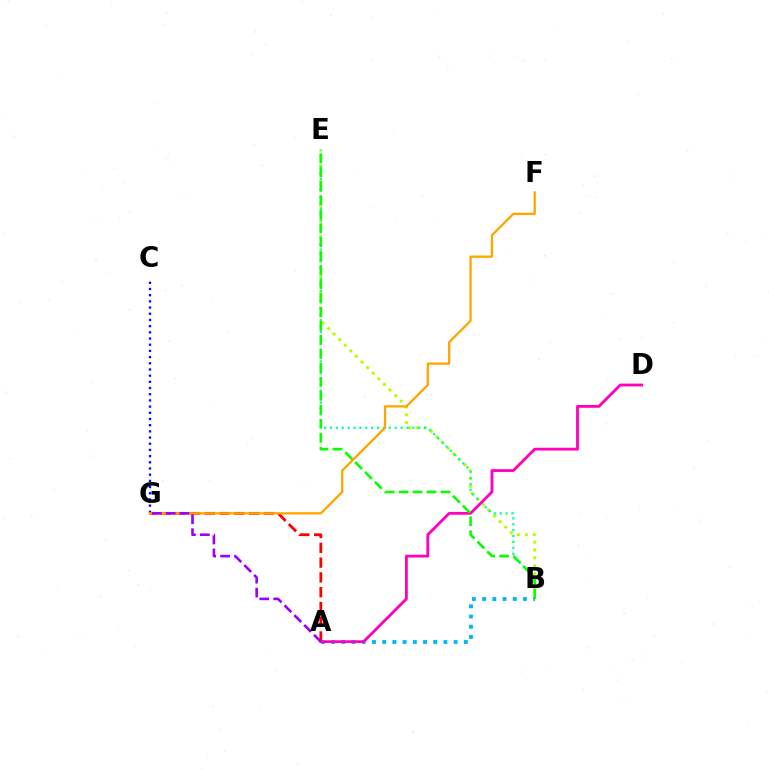{('B', 'E'): [{'color': '#b3ff00', 'line_style': 'dotted', 'thickness': 2.15}, {'color': '#00ff9d', 'line_style': 'dotted', 'thickness': 1.6}, {'color': '#08ff00', 'line_style': 'dashed', 'thickness': 1.9}], ('C', 'G'): [{'color': '#0010ff', 'line_style': 'dotted', 'thickness': 1.68}], ('A', 'G'): [{'color': '#ff0000', 'line_style': 'dashed', 'thickness': 2.01}, {'color': '#9b00ff', 'line_style': 'dashed', 'thickness': 1.89}], ('F', 'G'): [{'color': '#ffa500', 'line_style': 'solid', 'thickness': 1.66}], ('A', 'B'): [{'color': '#00b5ff', 'line_style': 'dotted', 'thickness': 2.77}], ('A', 'D'): [{'color': '#ff00bd', 'line_style': 'solid', 'thickness': 2.02}]}